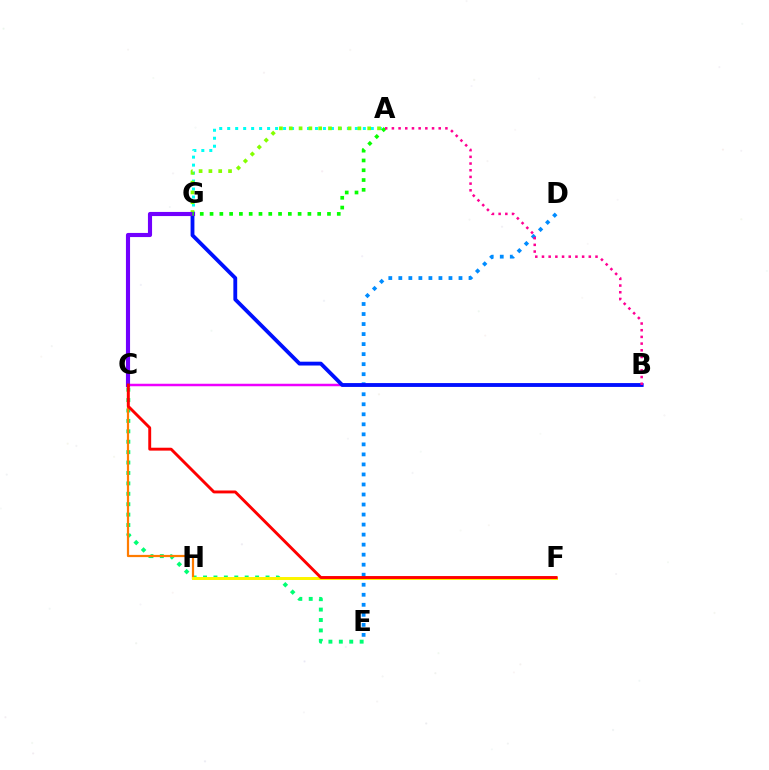{('A', 'G'): [{'color': '#00fff6', 'line_style': 'dotted', 'thickness': 2.17}, {'color': '#84ff00', 'line_style': 'dotted', 'thickness': 2.66}, {'color': '#08ff00', 'line_style': 'dotted', 'thickness': 2.66}], ('C', 'E'): [{'color': '#00ff74', 'line_style': 'dotted', 'thickness': 2.83}], ('C', 'H'): [{'color': '#ff7c00', 'line_style': 'solid', 'thickness': 1.6}], ('D', 'E'): [{'color': '#008cff', 'line_style': 'dotted', 'thickness': 2.72}], ('B', 'C'): [{'color': '#ee00ff', 'line_style': 'solid', 'thickness': 1.8}], ('B', 'G'): [{'color': '#0010ff', 'line_style': 'solid', 'thickness': 2.76}], ('C', 'G'): [{'color': '#7200ff', 'line_style': 'solid', 'thickness': 2.97}], ('F', 'H'): [{'color': '#fcf500', 'line_style': 'solid', 'thickness': 2.15}], ('C', 'F'): [{'color': '#ff0000', 'line_style': 'solid', 'thickness': 2.09}], ('A', 'B'): [{'color': '#ff0094', 'line_style': 'dotted', 'thickness': 1.82}]}